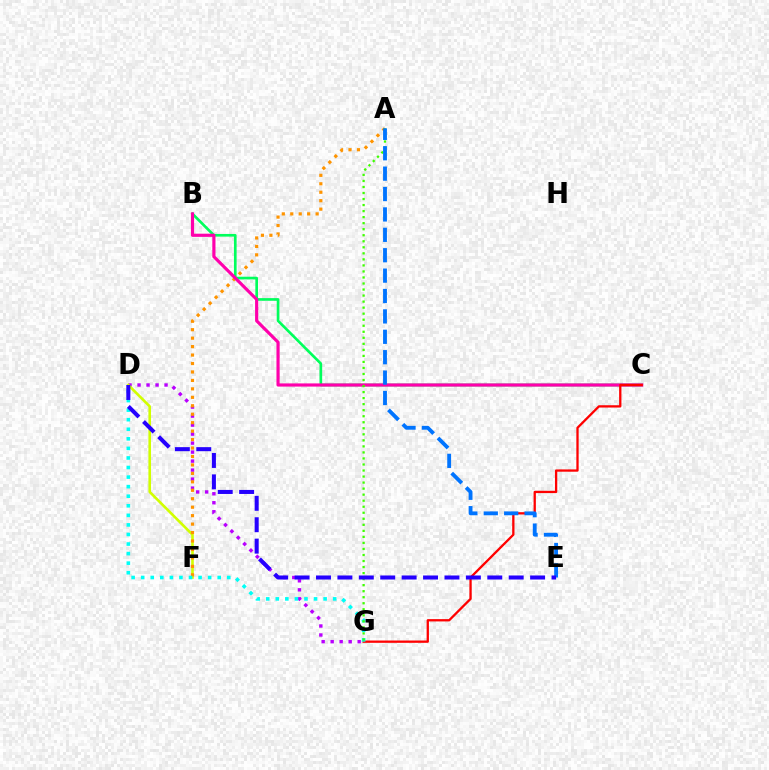{('B', 'C'): [{'color': '#00ff5c', 'line_style': 'solid', 'thickness': 1.92}, {'color': '#ff00ac', 'line_style': 'solid', 'thickness': 2.28}], ('D', 'G'): [{'color': '#b900ff', 'line_style': 'dotted', 'thickness': 2.45}, {'color': '#00fff6', 'line_style': 'dotted', 'thickness': 2.6}], ('D', 'F'): [{'color': '#d1ff00', 'line_style': 'solid', 'thickness': 1.88}], ('A', 'F'): [{'color': '#ff9400', 'line_style': 'dotted', 'thickness': 2.3}], ('C', 'G'): [{'color': '#ff0000', 'line_style': 'solid', 'thickness': 1.65}], ('A', 'G'): [{'color': '#3dff00', 'line_style': 'dotted', 'thickness': 1.64}], ('A', 'E'): [{'color': '#0074ff', 'line_style': 'dashed', 'thickness': 2.77}], ('D', 'E'): [{'color': '#2500ff', 'line_style': 'dashed', 'thickness': 2.91}]}